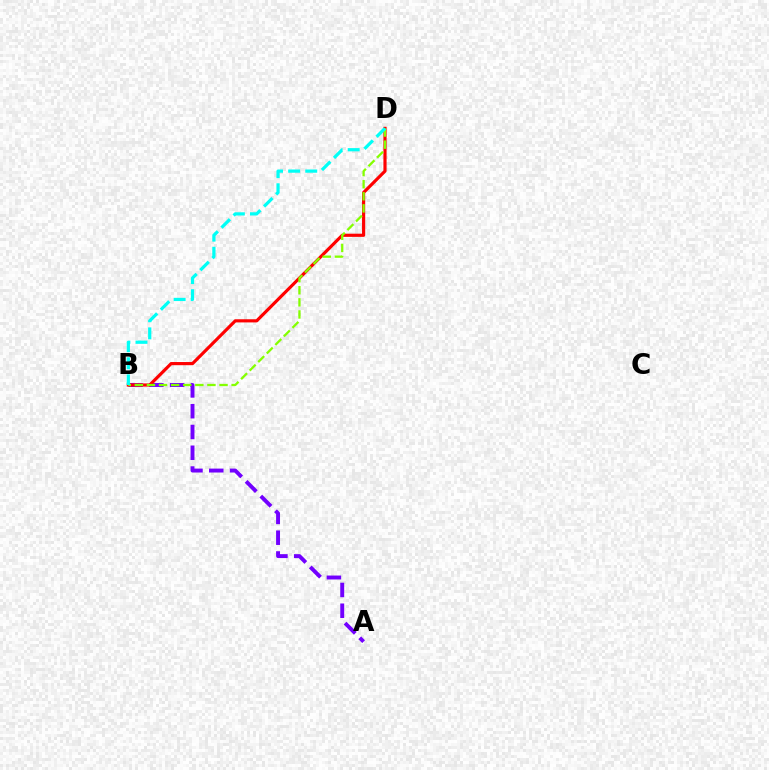{('A', 'B'): [{'color': '#7200ff', 'line_style': 'dashed', 'thickness': 2.82}], ('B', 'D'): [{'color': '#ff0000', 'line_style': 'solid', 'thickness': 2.28}, {'color': '#84ff00', 'line_style': 'dashed', 'thickness': 1.64}, {'color': '#00fff6', 'line_style': 'dashed', 'thickness': 2.32}]}